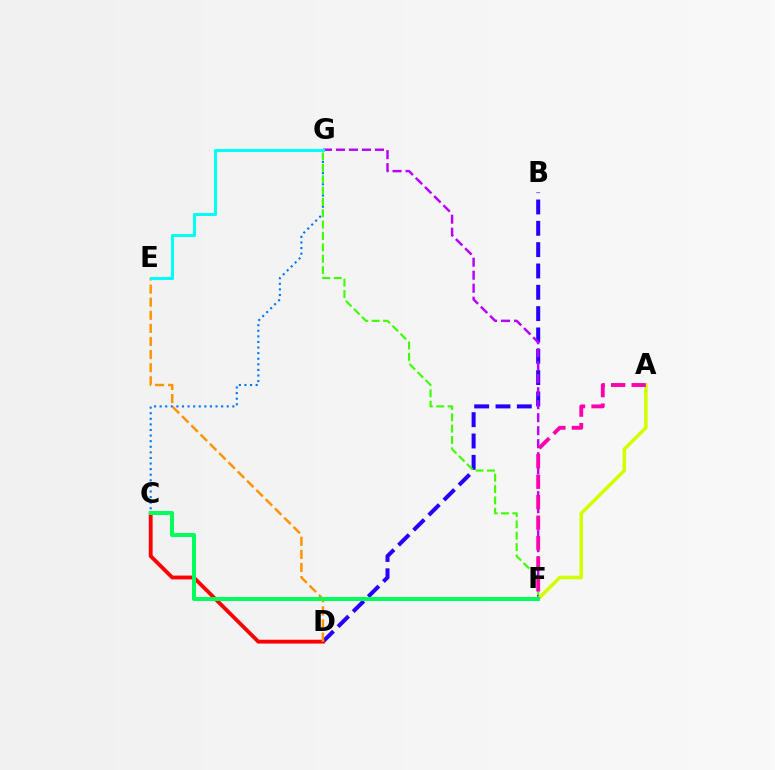{('B', 'D'): [{'color': '#2500ff', 'line_style': 'dashed', 'thickness': 2.9}], ('C', 'G'): [{'color': '#0074ff', 'line_style': 'dotted', 'thickness': 1.52}], ('F', 'G'): [{'color': '#3dff00', 'line_style': 'dashed', 'thickness': 1.54}, {'color': '#b900ff', 'line_style': 'dashed', 'thickness': 1.77}], ('C', 'D'): [{'color': '#ff0000', 'line_style': 'solid', 'thickness': 2.76}], ('D', 'E'): [{'color': '#ff9400', 'line_style': 'dashed', 'thickness': 1.78}], ('A', 'F'): [{'color': '#d1ff00', 'line_style': 'solid', 'thickness': 2.55}, {'color': '#ff00ac', 'line_style': 'dashed', 'thickness': 2.79}], ('C', 'F'): [{'color': '#00ff5c', 'line_style': 'solid', 'thickness': 2.87}], ('E', 'G'): [{'color': '#00fff6', 'line_style': 'solid', 'thickness': 2.2}]}